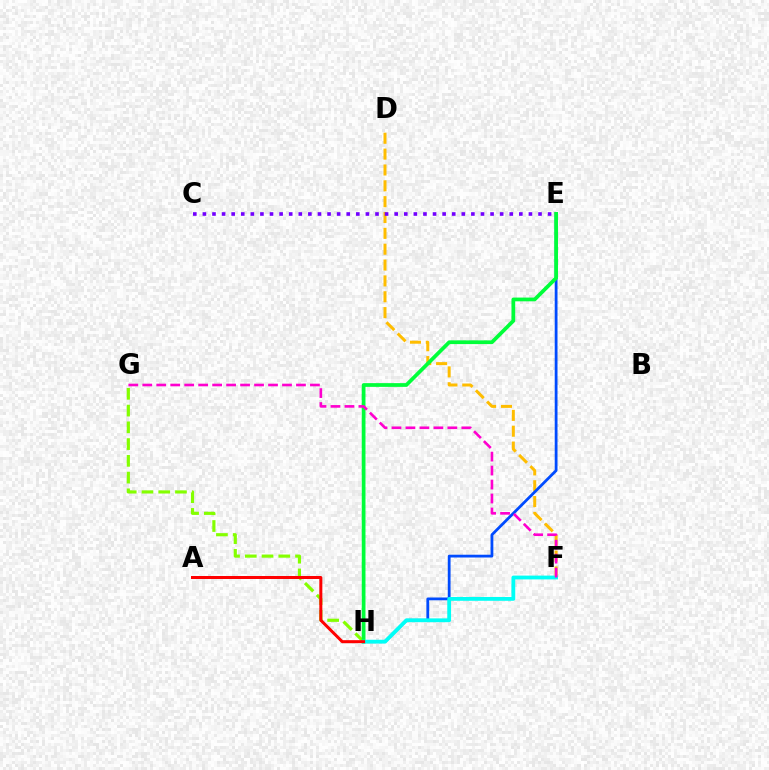{('D', 'F'): [{'color': '#ffbd00', 'line_style': 'dashed', 'thickness': 2.15}], ('G', 'H'): [{'color': '#84ff00', 'line_style': 'dashed', 'thickness': 2.28}], ('E', 'H'): [{'color': '#004bff', 'line_style': 'solid', 'thickness': 2.01}, {'color': '#00ff39', 'line_style': 'solid', 'thickness': 2.69}], ('F', 'H'): [{'color': '#00fff6', 'line_style': 'solid', 'thickness': 2.74}], ('A', 'H'): [{'color': '#ff0000', 'line_style': 'solid', 'thickness': 2.16}], ('F', 'G'): [{'color': '#ff00cf', 'line_style': 'dashed', 'thickness': 1.9}], ('C', 'E'): [{'color': '#7200ff', 'line_style': 'dotted', 'thickness': 2.61}]}